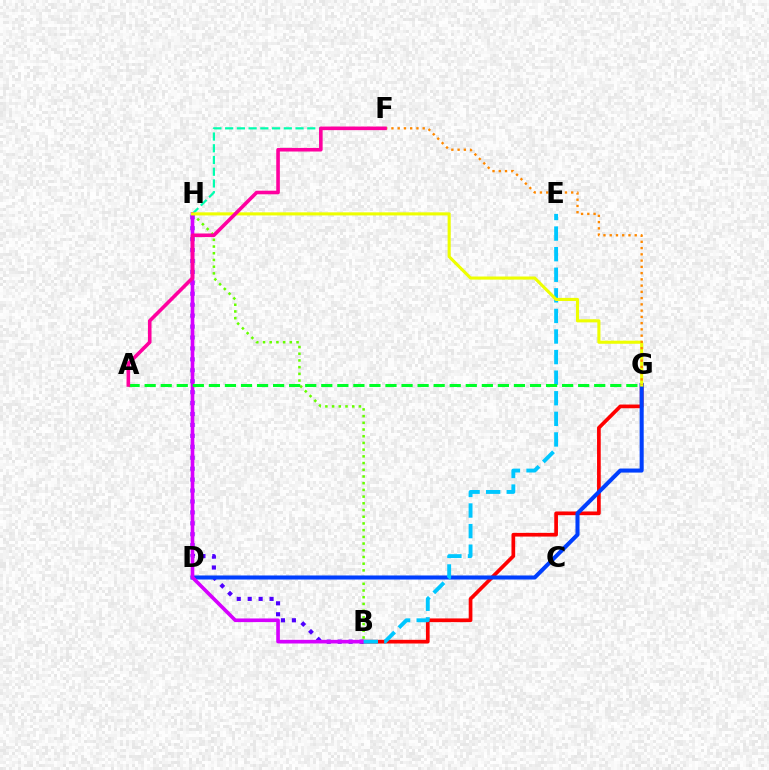{('F', 'H'): [{'color': '#00ffaf', 'line_style': 'dashed', 'thickness': 1.59}], ('B', 'G'): [{'color': '#ff0000', 'line_style': 'solid', 'thickness': 2.66}], ('B', 'H'): [{'color': '#66ff00', 'line_style': 'dotted', 'thickness': 1.82}, {'color': '#4f00ff', 'line_style': 'dotted', 'thickness': 2.97}, {'color': '#d600ff', 'line_style': 'solid', 'thickness': 2.62}], ('D', 'G'): [{'color': '#003fff', 'line_style': 'solid', 'thickness': 2.92}], ('B', 'E'): [{'color': '#00c7ff', 'line_style': 'dashed', 'thickness': 2.8}], ('A', 'G'): [{'color': '#00ff27', 'line_style': 'dashed', 'thickness': 2.18}], ('G', 'H'): [{'color': '#eeff00', 'line_style': 'solid', 'thickness': 2.23}], ('F', 'G'): [{'color': '#ff8800', 'line_style': 'dotted', 'thickness': 1.7}], ('A', 'F'): [{'color': '#ff00a0', 'line_style': 'solid', 'thickness': 2.59}]}